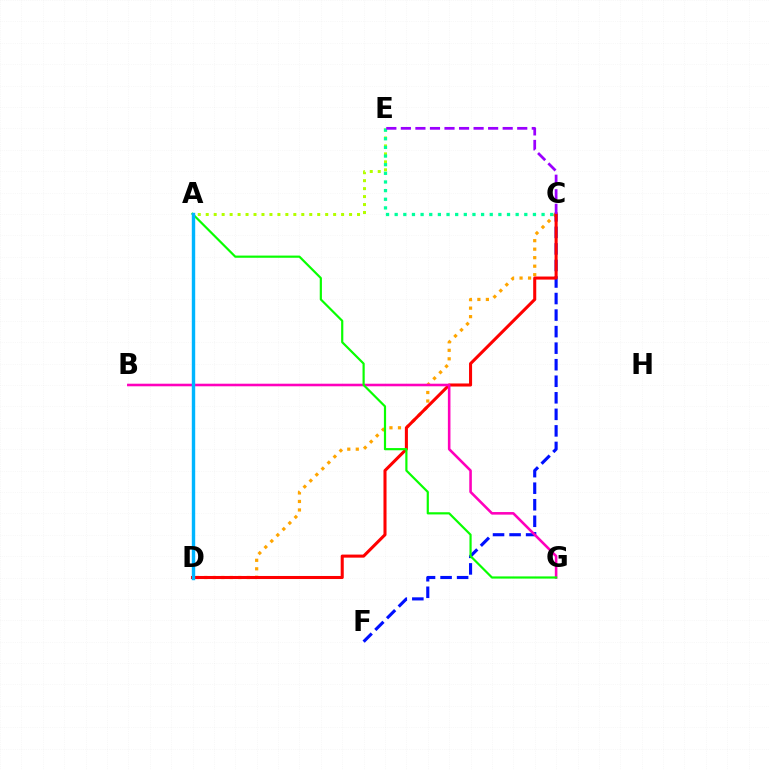{('C', 'D'): [{'color': '#ffa500', 'line_style': 'dotted', 'thickness': 2.31}, {'color': '#ff0000', 'line_style': 'solid', 'thickness': 2.2}], ('C', 'F'): [{'color': '#0010ff', 'line_style': 'dashed', 'thickness': 2.25}], ('A', 'E'): [{'color': '#b3ff00', 'line_style': 'dotted', 'thickness': 2.16}], ('C', 'E'): [{'color': '#00ff9d', 'line_style': 'dotted', 'thickness': 2.35}, {'color': '#9b00ff', 'line_style': 'dashed', 'thickness': 1.98}], ('B', 'G'): [{'color': '#ff00bd', 'line_style': 'solid', 'thickness': 1.86}], ('A', 'G'): [{'color': '#08ff00', 'line_style': 'solid', 'thickness': 1.57}], ('A', 'D'): [{'color': '#00b5ff', 'line_style': 'solid', 'thickness': 2.45}]}